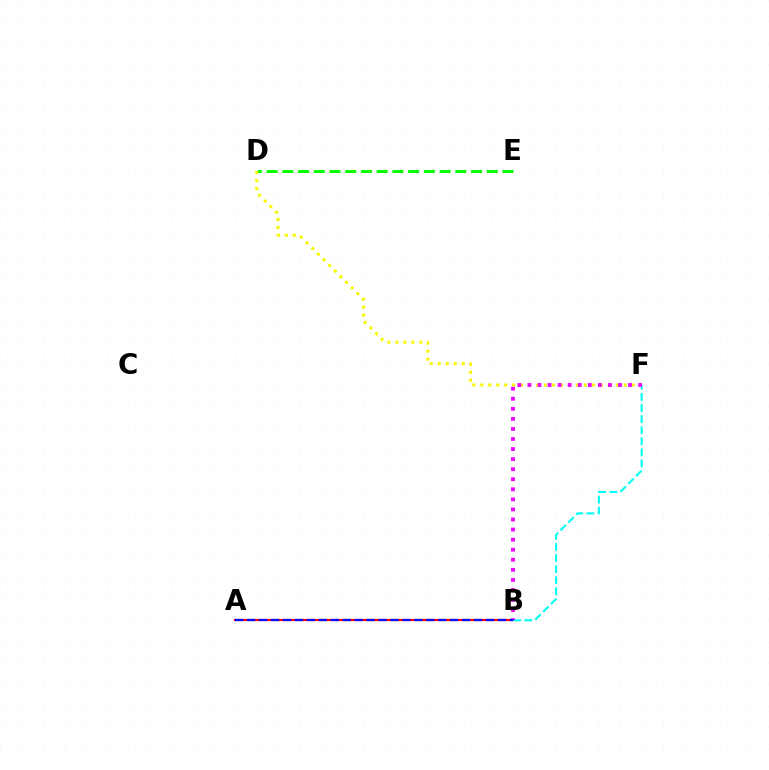{('D', 'E'): [{'color': '#08ff00', 'line_style': 'dashed', 'thickness': 2.14}], ('A', 'B'): [{'color': '#ff0000', 'line_style': 'solid', 'thickness': 1.58}, {'color': '#0010ff', 'line_style': 'dashed', 'thickness': 1.62}], ('D', 'F'): [{'color': '#fcf500', 'line_style': 'dotted', 'thickness': 2.17}], ('B', 'F'): [{'color': '#00fff6', 'line_style': 'dashed', 'thickness': 1.51}, {'color': '#ee00ff', 'line_style': 'dotted', 'thickness': 2.73}]}